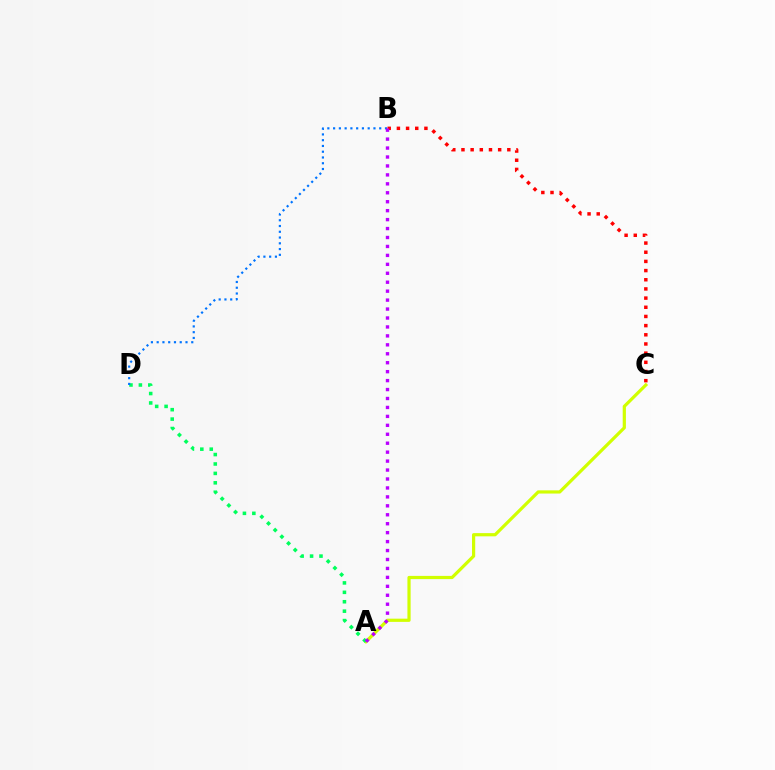{('A', 'C'): [{'color': '#d1ff00', 'line_style': 'solid', 'thickness': 2.3}], ('A', 'D'): [{'color': '#00ff5c', 'line_style': 'dotted', 'thickness': 2.56}], ('B', 'D'): [{'color': '#0074ff', 'line_style': 'dotted', 'thickness': 1.57}], ('B', 'C'): [{'color': '#ff0000', 'line_style': 'dotted', 'thickness': 2.49}], ('A', 'B'): [{'color': '#b900ff', 'line_style': 'dotted', 'thickness': 2.43}]}